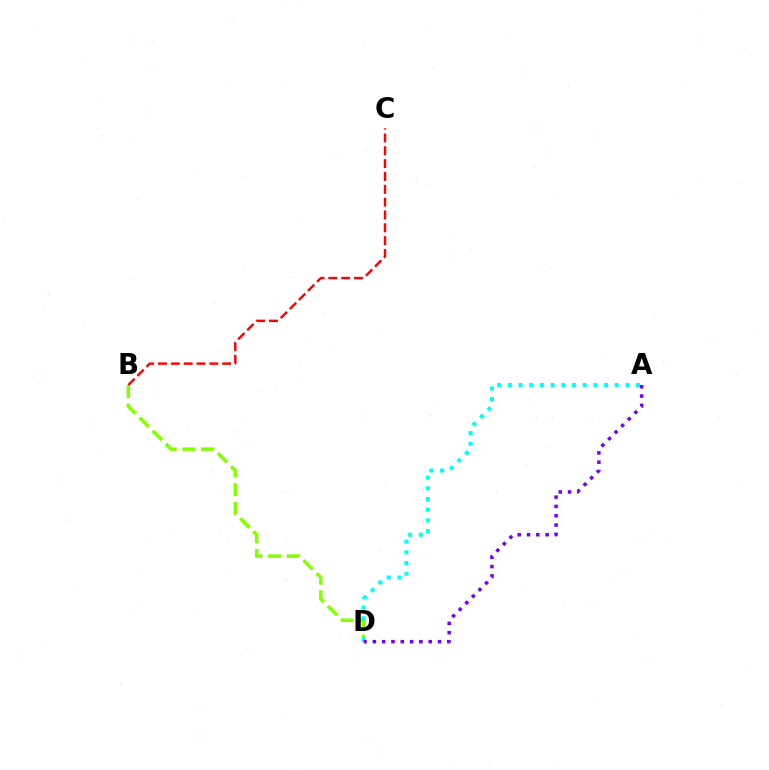{('B', 'D'): [{'color': '#84ff00', 'line_style': 'dashed', 'thickness': 2.53}], ('A', 'D'): [{'color': '#00fff6', 'line_style': 'dotted', 'thickness': 2.9}, {'color': '#7200ff', 'line_style': 'dotted', 'thickness': 2.53}], ('B', 'C'): [{'color': '#ff0000', 'line_style': 'dashed', 'thickness': 1.74}]}